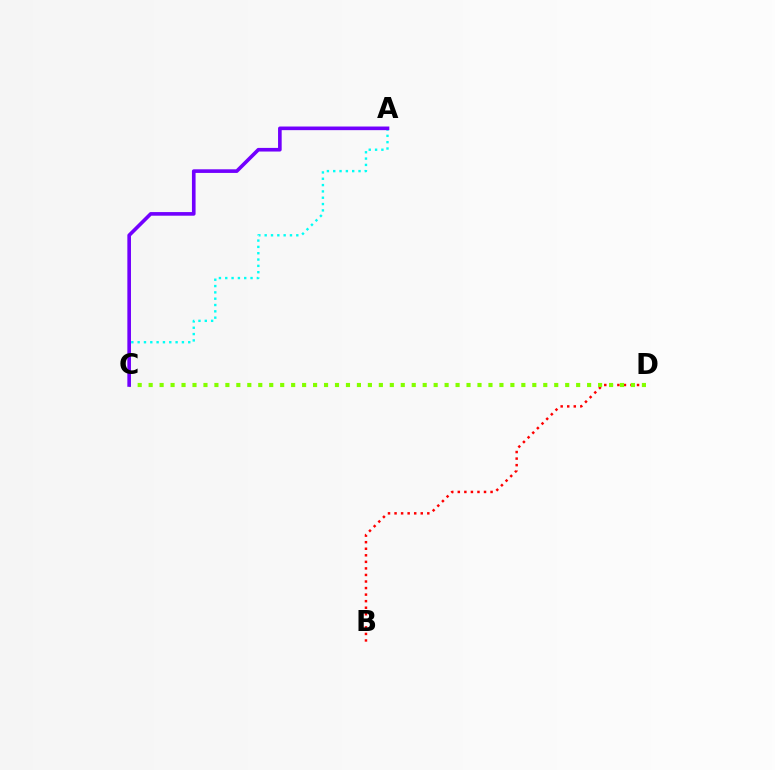{('B', 'D'): [{'color': '#ff0000', 'line_style': 'dotted', 'thickness': 1.78}], ('A', 'C'): [{'color': '#00fff6', 'line_style': 'dotted', 'thickness': 1.72}, {'color': '#7200ff', 'line_style': 'solid', 'thickness': 2.61}], ('C', 'D'): [{'color': '#84ff00', 'line_style': 'dotted', 'thickness': 2.98}]}